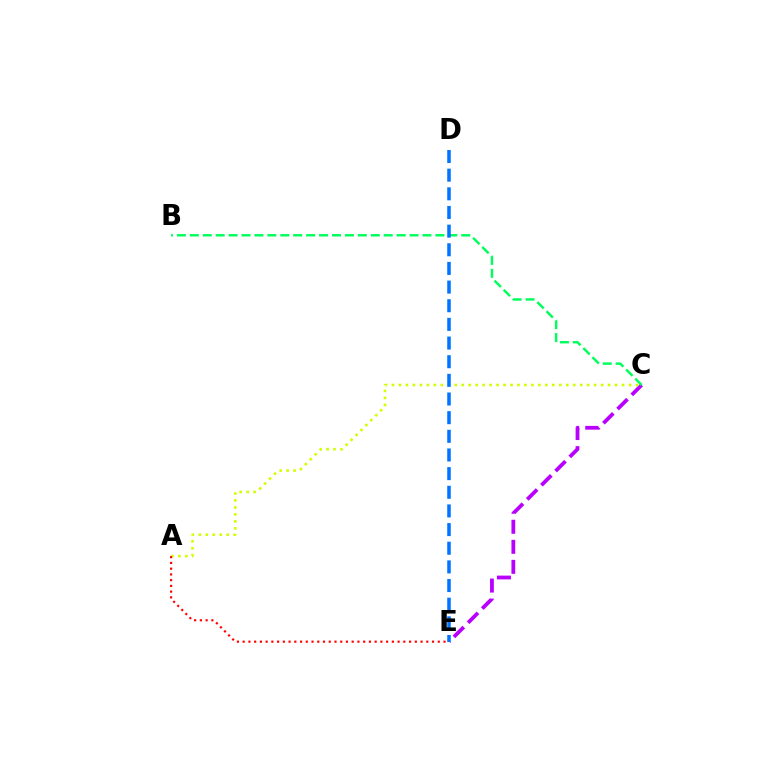{('C', 'E'): [{'color': '#b900ff', 'line_style': 'dashed', 'thickness': 2.72}], ('B', 'C'): [{'color': '#00ff5c', 'line_style': 'dashed', 'thickness': 1.76}], ('A', 'C'): [{'color': '#d1ff00', 'line_style': 'dotted', 'thickness': 1.89}], ('D', 'E'): [{'color': '#0074ff', 'line_style': 'dashed', 'thickness': 2.53}], ('A', 'E'): [{'color': '#ff0000', 'line_style': 'dotted', 'thickness': 1.56}]}